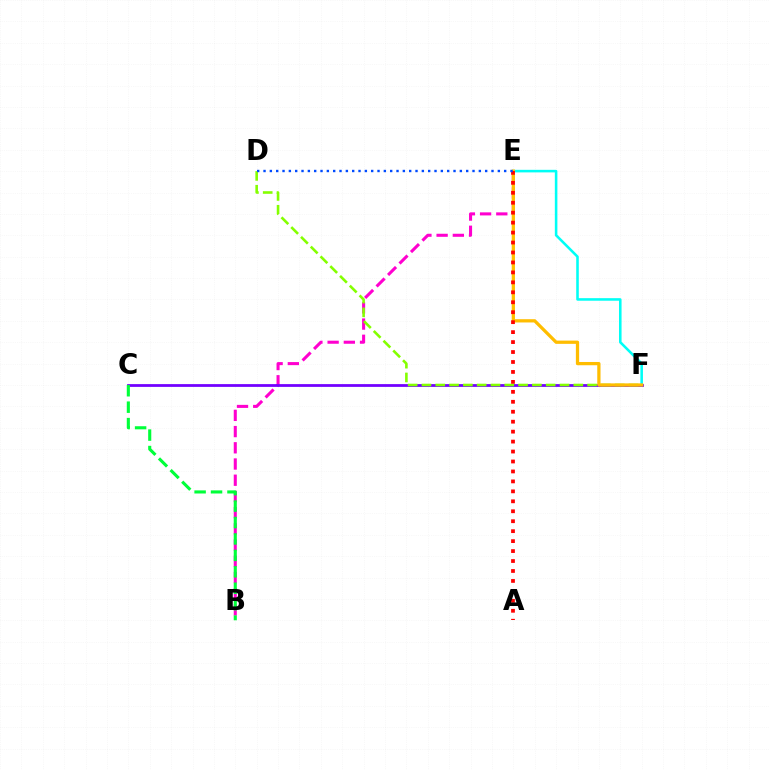{('E', 'F'): [{'color': '#00fff6', 'line_style': 'solid', 'thickness': 1.85}, {'color': '#ffbd00', 'line_style': 'solid', 'thickness': 2.34}], ('B', 'E'): [{'color': '#ff00cf', 'line_style': 'dashed', 'thickness': 2.2}], ('C', 'F'): [{'color': '#7200ff', 'line_style': 'solid', 'thickness': 2.0}], ('D', 'F'): [{'color': '#84ff00', 'line_style': 'dashed', 'thickness': 1.88}], ('B', 'C'): [{'color': '#00ff39', 'line_style': 'dashed', 'thickness': 2.23}], ('A', 'E'): [{'color': '#ff0000', 'line_style': 'dotted', 'thickness': 2.7}], ('D', 'E'): [{'color': '#004bff', 'line_style': 'dotted', 'thickness': 1.72}]}